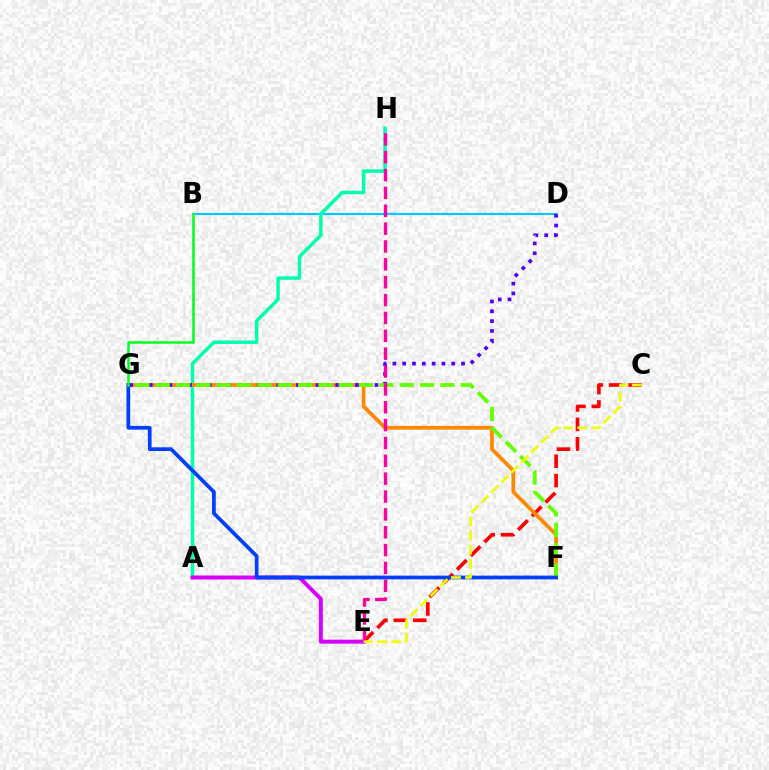{('B', 'D'): [{'color': '#00c7ff', 'line_style': 'solid', 'thickness': 1.53}], ('C', 'E'): [{'color': '#ff0000', 'line_style': 'dashed', 'thickness': 2.64}, {'color': '#eeff00', 'line_style': 'dashed', 'thickness': 1.92}], ('A', 'H'): [{'color': '#00ffaf', 'line_style': 'solid', 'thickness': 2.51}], ('F', 'G'): [{'color': '#ff8800', 'line_style': 'solid', 'thickness': 2.68}, {'color': '#66ff00', 'line_style': 'dashed', 'thickness': 2.76}, {'color': '#003fff', 'line_style': 'solid', 'thickness': 2.69}], ('D', 'G'): [{'color': '#4f00ff', 'line_style': 'dotted', 'thickness': 2.67}], ('A', 'E'): [{'color': '#d600ff', 'line_style': 'solid', 'thickness': 2.87}], ('B', 'G'): [{'color': '#00ff27', 'line_style': 'solid', 'thickness': 1.83}], ('E', 'H'): [{'color': '#ff00a0', 'line_style': 'dashed', 'thickness': 2.43}]}